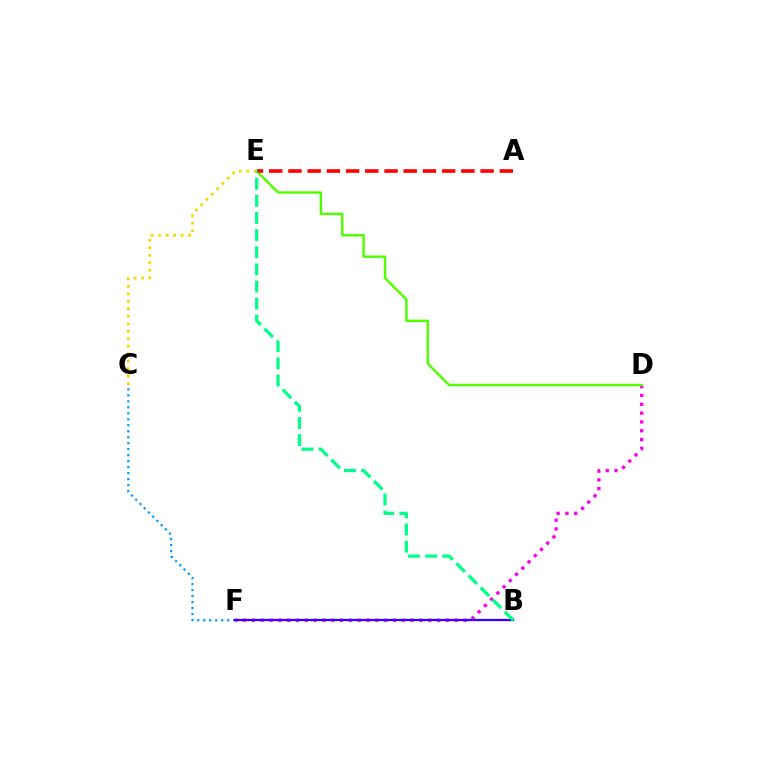{('D', 'F'): [{'color': '#ff00ed', 'line_style': 'dotted', 'thickness': 2.4}], ('D', 'E'): [{'color': '#4fff00', 'line_style': 'solid', 'thickness': 1.75}], ('A', 'E'): [{'color': '#ff0000', 'line_style': 'dashed', 'thickness': 2.61}], ('C', 'F'): [{'color': '#009eff', 'line_style': 'dotted', 'thickness': 1.63}], ('C', 'E'): [{'color': '#ffd500', 'line_style': 'dotted', 'thickness': 2.03}], ('B', 'F'): [{'color': '#3700ff', 'line_style': 'solid', 'thickness': 1.64}], ('B', 'E'): [{'color': '#00ff86', 'line_style': 'dashed', 'thickness': 2.33}]}